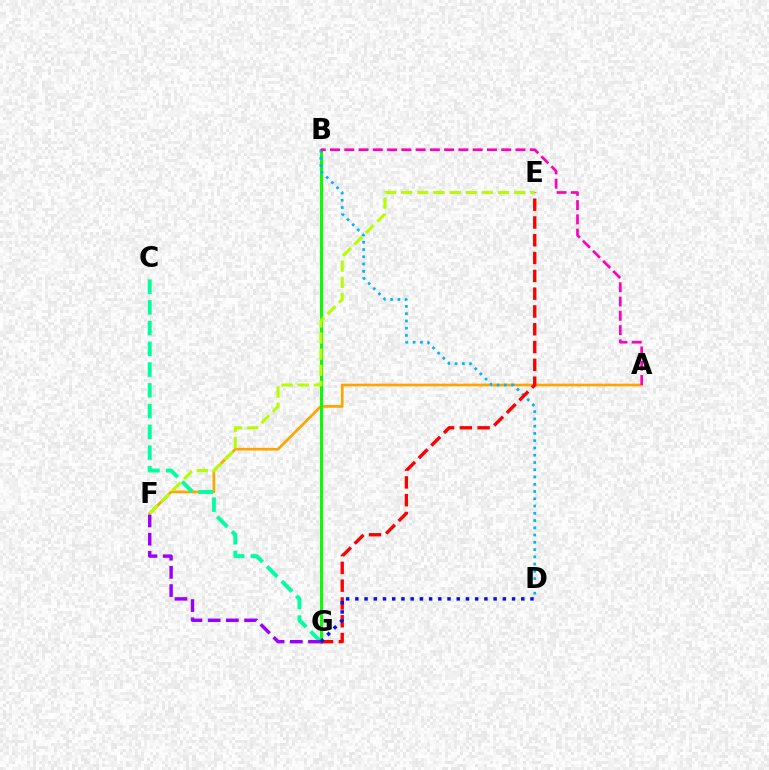{('A', 'F'): [{'color': '#ffa500', 'line_style': 'solid', 'thickness': 1.95}], ('B', 'G'): [{'color': '#08ff00', 'line_style': 'solid', 'thickness': 2.18}], ('B', 'D'): [{'color': '#00b5ff', 'line_style': 'dotted', 'thickness': 1.97}], ('E', 'G'): [{'color': '#ff0000', 'line_style': 'dashed', 'thickness': 2.42}], ('A', 'B'): [{'color': '#ff00bd', 'line_style': 'dashed', 'thickness': 1.94}], ('C', 'G'): [{'color': '#00ff9d', 'line_style': 'dashed', 'thickness': 2.82}], ('F', 'G'): [{'color': '#9b00ff', 'line_style': 'dashed', 'thickness': 2.47}], ('E', 'F'): [{'color': '#b3ff00', 'line_style': 'dashed', 'thickness': 2.19}], ('D', 'G'): [{'color': '#0010ff', 'line_style': 'dotted', 'thickness': 2.5}]}